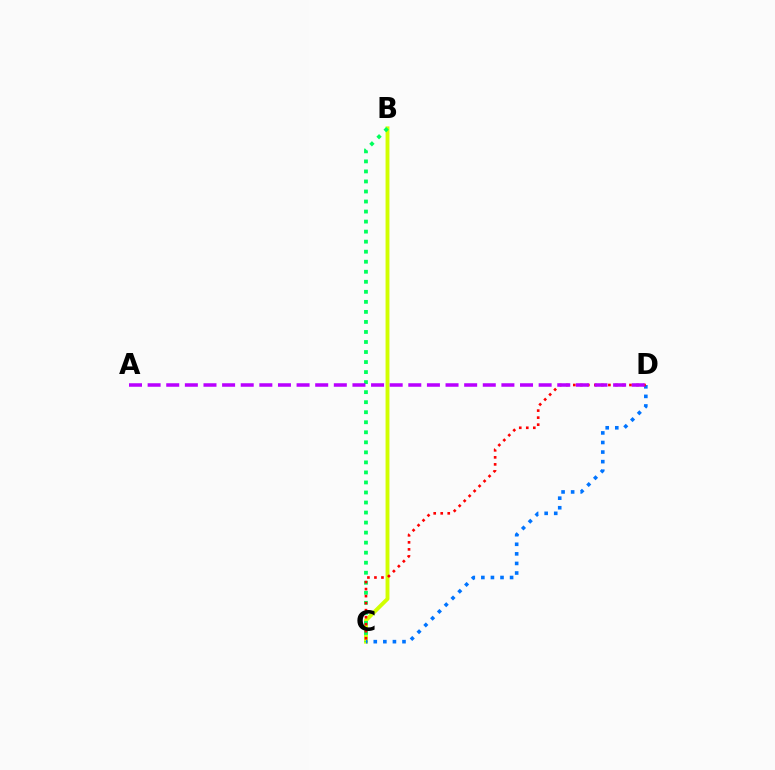{('B', 'C'): [{'color': '#d1ff00', 'line_style': 'solid', 'thickness': 2.79}, {'color': '#00ff5c', 'line_style': 'dotted', 'thickness': 2.73}], ('C', 'D'): [{'color': '#0074ff', 'line_style': 'dotted', 'thickness': 2.6}, {'color': '#ff0000', 'line_style': 'dotted', 'thickness': 1.91}], ('A', 'D'): [{'color': '#b900ff', 'line_style': 'dashed', 'thickness': 2.53}]}